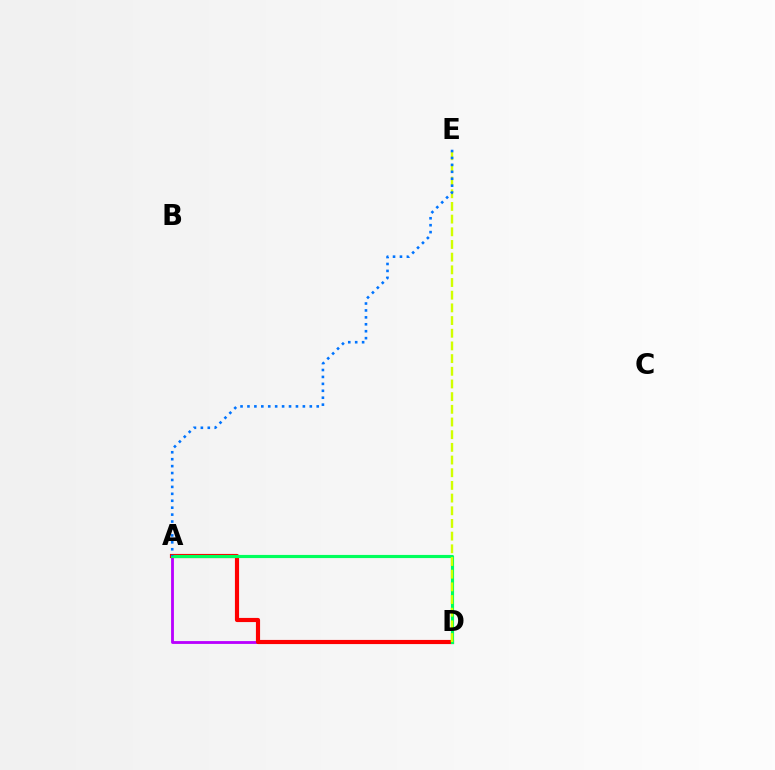{('A', 'D'): [{'color': '#b900ff', 'line_style': 'solid', 'thickness': 2.04}, {'color': '#ff0000', 'line_style': 'solid', 'thickness': 2.99}, {'color': '#00ff5c', 'line_style': 'solid', 'thickness': 2.26}], ('D', 'E'): [{'color': '#d1ff00', 'line_style': 'dashed', 'thickness': 1.72}], ('A', 'E'): [{'color': '#0074ff', 'line_style': 'dotted', 'thickness': 1.88}]}